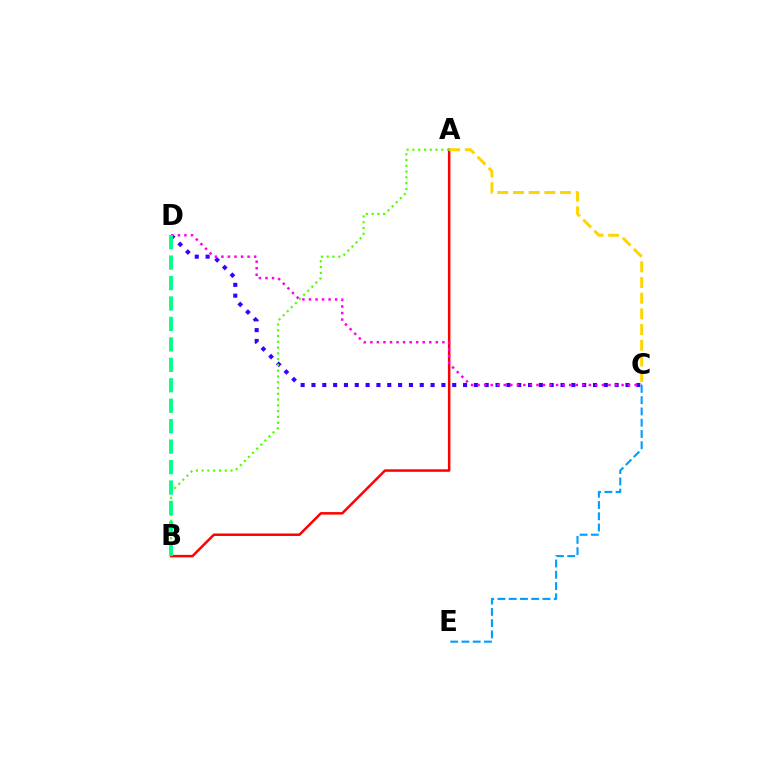{('A', 'B'): [{'color': '#ff0000', 'line_style': 'solid', 'thickness': 1.8}, {'color': '#4fff00', 'line_style': 'dotted', 'thickness': 1.57}], ('C', 'D'): [{'color': '#3700ff', 'line_style': 'dotted', 'thickness': 2.94}, {'color': '#ff00ed', 'line_style': 'dotted', 'thickness': 1.78}], ('A', 'C'): [{'color': '#ffd500', 'line_style': 'dashed', 'thickness': 2.13}], ('C', 'E'): [{'color': '#009eff', 'line_style': 'dashed', 'thickness': 1.53}], ('B', 'D'): [{'color': '#00ff86', 'line_style': 'dashed', 'thickness': 2.78}]}